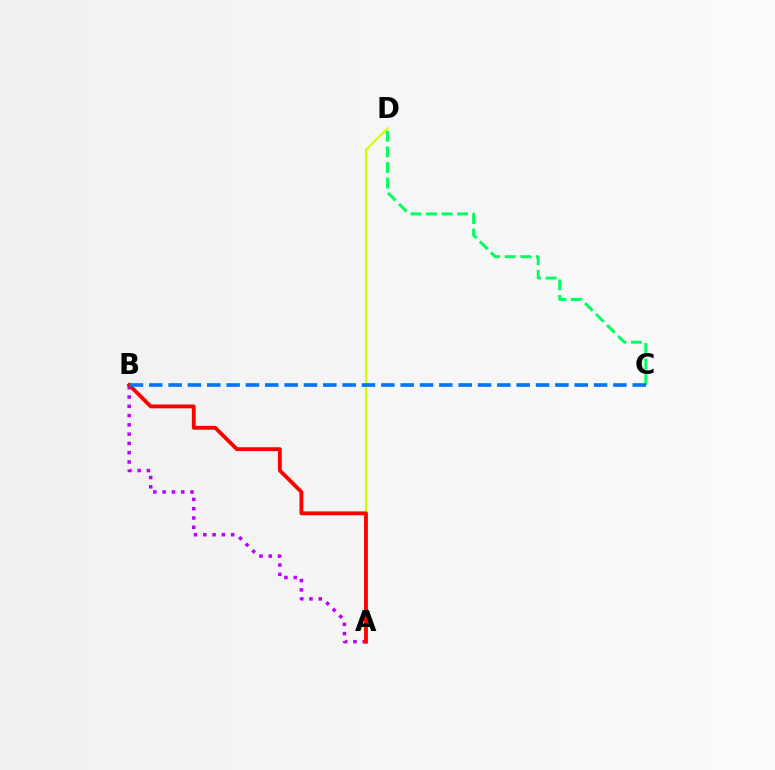{('A', 'D'): [{'color': '#d1ff00', 'line_style': 'solid', 'thickness': 1.57}], ('C', 'D'): [{'color': '#00ff5c', 'line_style': 'dashed', 'thickness': 2.11}], ('A', 'B'): [{'color': '#b900ff', 'line_style': 'dotted', 'thickness': 2.52}, {'color': '#ff0000', 'line_style': 'solid', 'thickness': 2.77}], ('B', 'C'): [{'color': '#0074ff', 'line_style': 'dashed', 'thickness': 2.63}]}